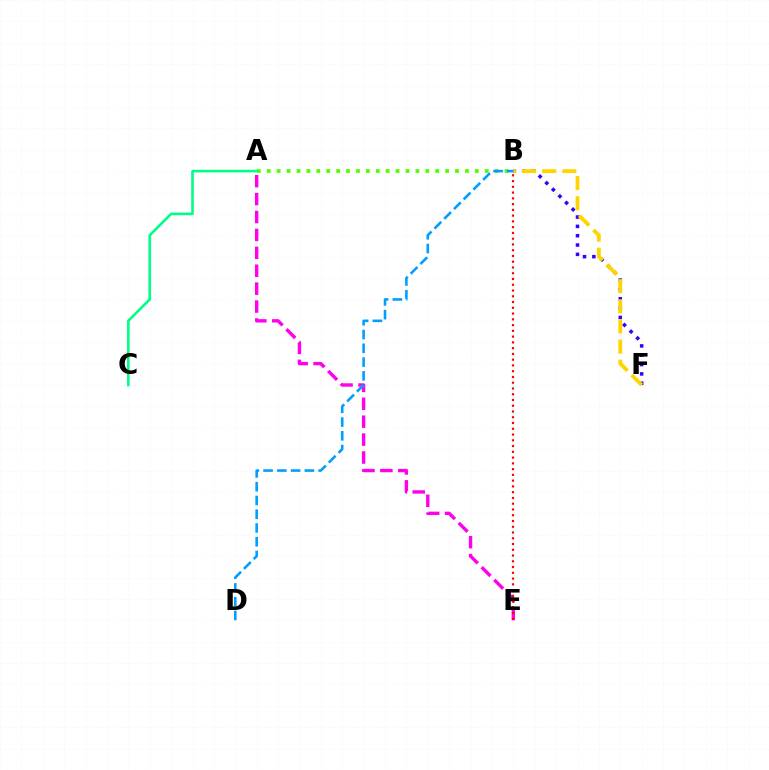{('A', 'E'): [{'color': '#ff00ed', 'line_style': 'dashed', 'thickness': 2.43}], ('A', 'B'): [{'color': '#4fff00', 'line_style': 'dotted', 'thickness': 2.69}], ('B', 'E'): [{'color': '#ff0000', 'line_style': 'dotted', 'thickness': 1.57}], ('B', 'F'): [{'color': '#3700ff', 'line_style': 'dotted', 'thickness': 2.54}, {'color': '#ffd500', 'line_style': 'dashed', 'thickness': 2.74}], ('A', 'C'): [{'color': '#00ff86', 'line_style': 'solid', 'thickness': 1.88}], ('B', 'D'): [{'color': '#009eff', 'line_style': 'dashed', 'thickness': 1.87}]}